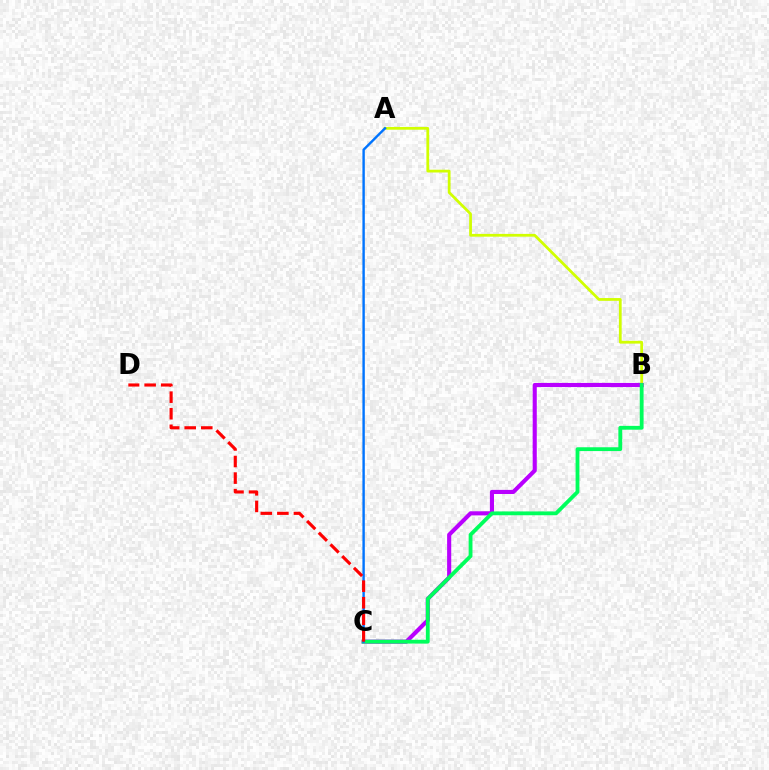{('A', 'B'): [{'color': '#d1ff00', 'line_style': 'solid', 'thickness': 1.99}], ('B', 'C'): [{'color': '#b900ff', 'line_style': 'solid', 'thickness': 2.96}, {'color': '#00ff5c', 'line_style': 'solid', 'thickness': 2.75}], ('A', 'C'): [{'color': '#0074ff', 'line_style': 'solid', 'thickness': 1.73}], ('C', 'D'): [{'color': '#ff0000', 'line_style': 'dashed', 'thickness': 2.25}]}